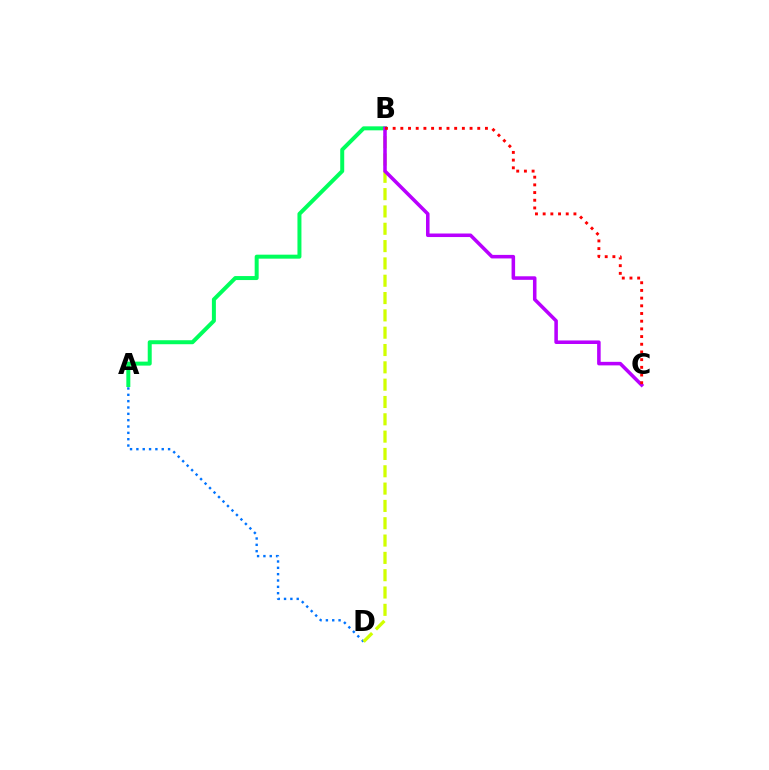{('A', 'B'): [{'color': '#00ff5c', 'line_style': 'solid', 'thickness': 2.87}], ('A', 'D'): [{'color': '#0074ff', 'line_style': 'dotted', 'thickness': 1.72}], ('B', 'D'): [{'color': '#d1ff00', 'line_style': 'dashed', 'thickness': 2.35}], ('B', 'C'): [{'color': '#b900ff', 'line_style': 'solid', 'thickness': 2.55}, {'color': '#ff0000', 'line_style': 'dotted', 'thickness': 2.09}]}